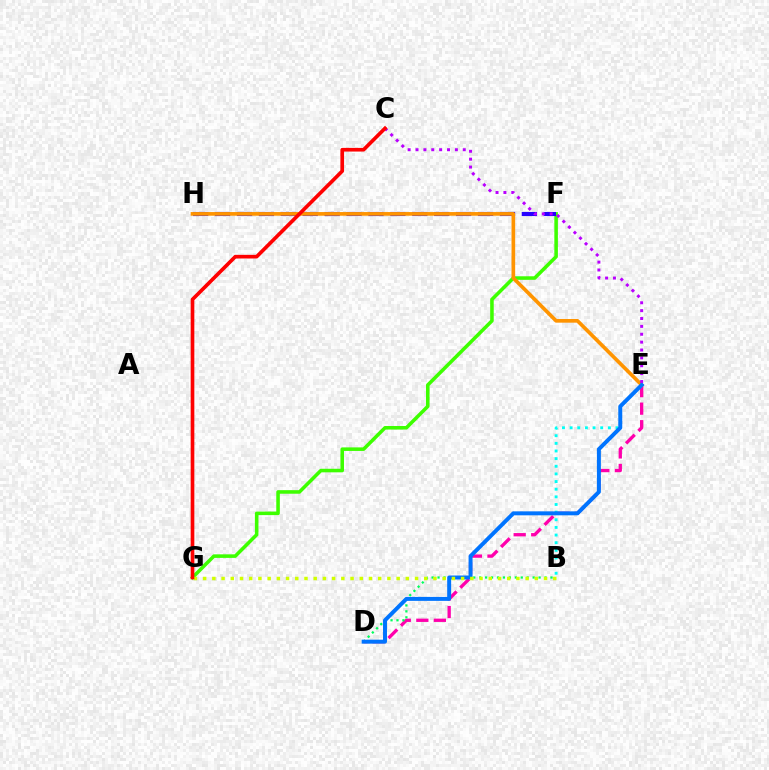{('D', 'E'): [{'color': '#ff00ac', 'line_style': 'dashed', 'thickness': 2.38}, {'color': '#0074ff', 'line_style': 'solid', 'thickness': 2.85}], ('F', 'G'): [{'color': '#3dff00', 'line_style': 'solid', 'thickness': 2.56}], ('F', 'H'): [{'color': '#2500ff', 'line_style': 'dashed', 'thickness': 2.98}], ('B', 'E'): [{'color': '#00fff6', 'line_style': 'dotted', 'thickness': 2.08}], ('B', 'D'): [{'color': '#00ff5c', 'line_style': 'dotted', 'thickness': 1.61}], ('E', 'H'): [{'color': '#ff9400', 'line_style': 'solid', 'thickness': 2.64}], ('B', 'G'): [{'color': '#d1ff00', 'line_style': 'dotted', 'thickness': 2.5}], ('C', 'E'): [{'color': '#b900ff', 'line_style': 'dotted', 'thickness': 2.14}], ('C', 'G'): [{'color': '#ff0000', 'line_style': 'solid', 'thickness': 2.64}]}